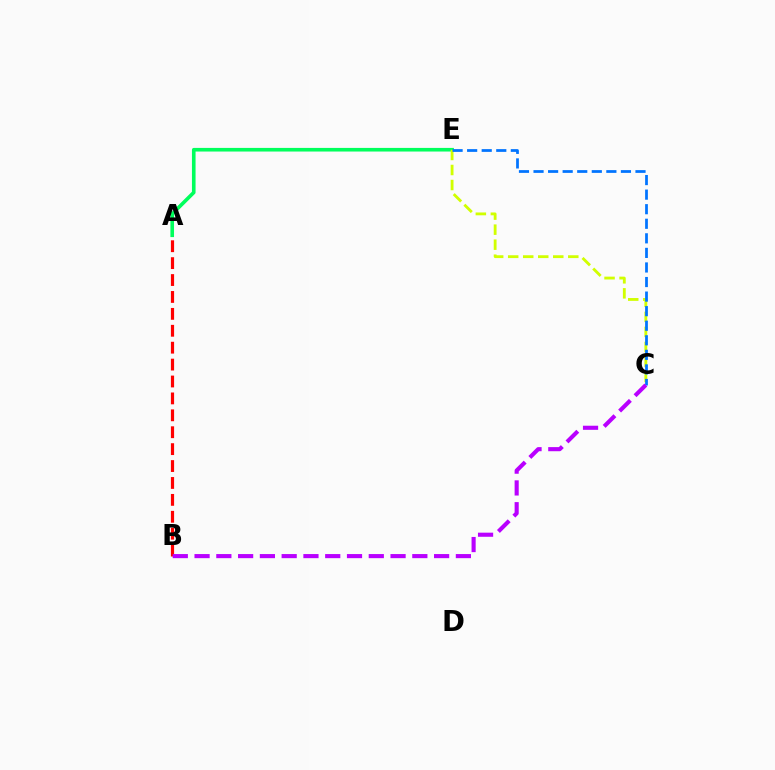{('A', 'E'): [{'color': '#00ff5c', 'line_style': 'solid', 'thickness': 2.61}], ('A', 'B'): [{'color': '#ff0000', 'line_style': 'dashed', 'thickness': 2.3}], ('C', 'E'): [{'color': '#d1ff00', 'line_style': 'dashed', 'thickness': 2.04}, {'color': '#0074ff', 'line_style': 'dashed', 'thickness': 1.98}], ('B', 'C'): [{'color': '#b900ff', 'line_style': 'dashed', 'thickness': 2.96}]}